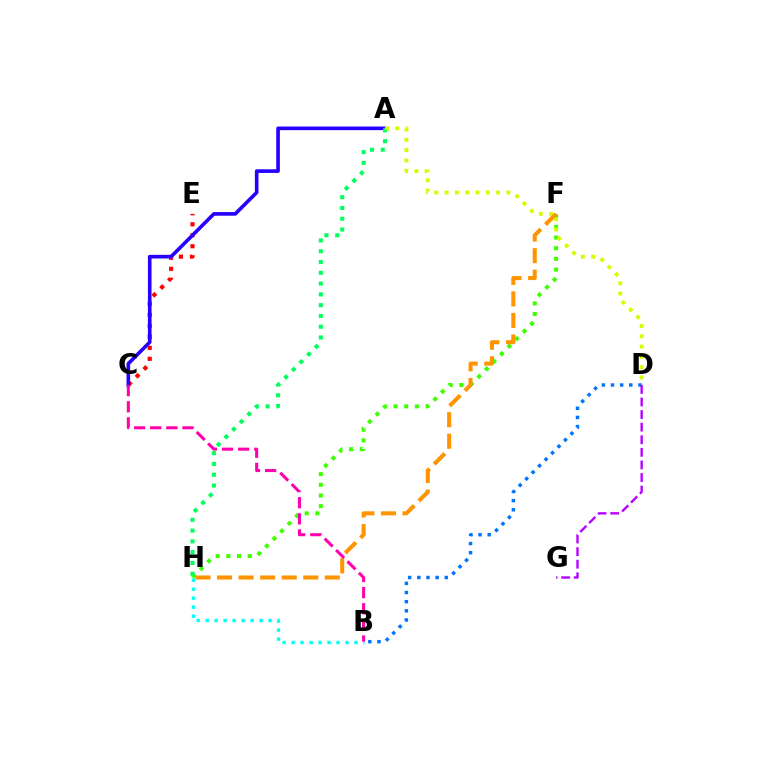{('B', 'D'): [{'color': '#0074ff', 'line_style': 'dotted', 'thickness': 2.49}], ('F', 'H'): [{'color': '#3dff00', 'line_style': 'dotted', 'thickness': 2.9}, {'color': '#ff9400', 'line_style': 'dashed', 'thickness': 2.93}], ('B', 'H'): [{'color': '#00fff6', 'line_style': 'dotted', 'thickness': 2.44}], ('C', 'E'): [{'color': '#ff0000', 'line_style': 'dotted', 'thickness': 2.99}], ('A', 'C'): [{'color': '#2500ff', 'line_style': 'solid', 'thickness': 2.61}], ('A', 'H'): [{'color': '#00ff5c', 'line_style': 'dotted', 'thickness': 2.93}], ('A', 'D'): [{'color': '#d1ff00', 'line_style': 'dotted', 'thickness': 2.8}], ('D', 'G'): [{'color': '#b900ff', 'line_style': 'dashed', 'thickness': 1.71}], ('B', 'C'): [{'color': '#ff00ac', 'line_style': 'dashed', 'thickness': 2.19}]}